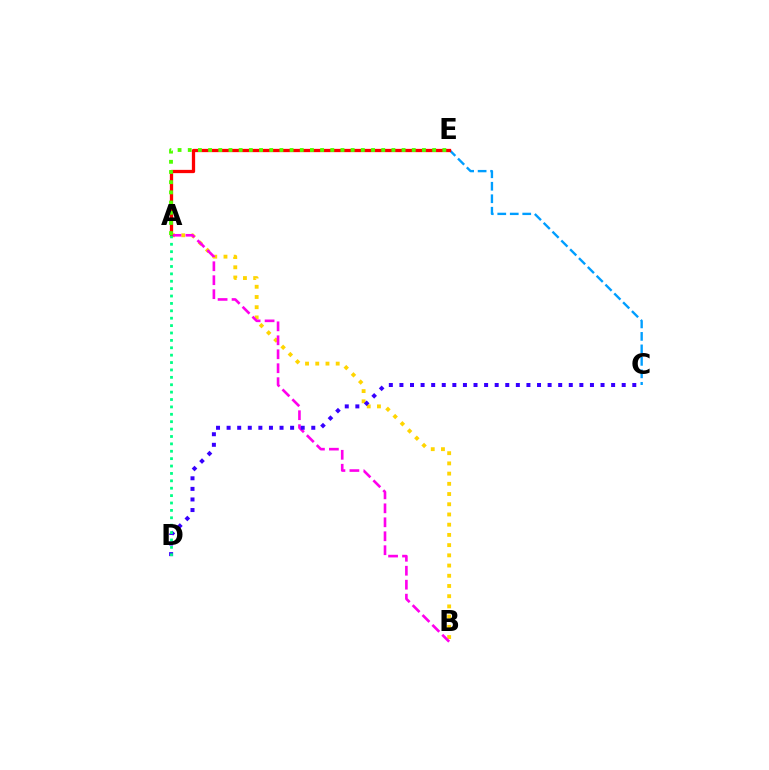{('A', 'B'): [{'color': '#ffd500', 'line_style': 'dotted', 'thickness': 2.78}, {'color': '#ff00ed', 'line_style': 'dashed', 'thickness': 1.9}], ('C', 'E'): [{'color': '#009eff', 'line_style': 'dashed', 'thickness': 1.7}], ('C', 'D'): [{'color': '#3700ff', 'line_style': 'dotted', 'thickness': 2.88}], ('A', 'E'): [{'color': '#ff0000', 'line_style': 'solid', 'thickness': 2.36}, {'color': '#4fff00', 'line_style': 'dotted', 'thickness': 2.77}], ('A', 'D'): [{'color': '#00ff86', 'line_style': 'dotted', 'thickness': 2.01}]}